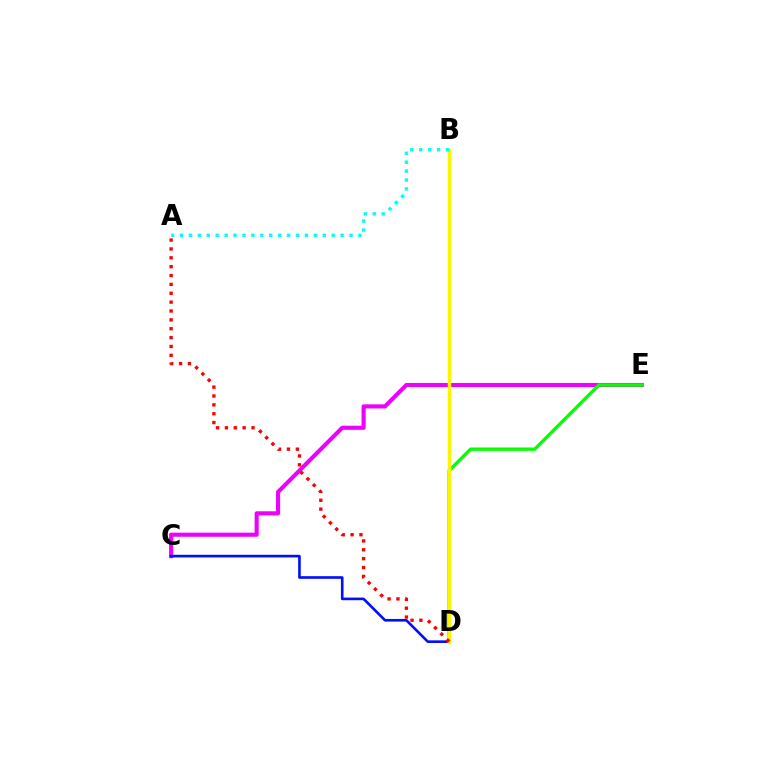{('C', 'E'): [{'color': '#ee00ff', 'line_style': 'solid', 'thickness': 2.95}], ('C', 'D'): [{'color': '#0010ff', 'line_style': 'solid', 'thickness': 1.9}], ('D', 'E'): [{'color': '#08ff00', 'line_style': 'solid', 'thickness': 2.43}], ('B', 'D'): [{'color': '#fcf500', 'line_style': 'solid', 'thickness': 2.51}], ('A', 'B'): [{'color': '#00fff6', 'line_style': 'dotted', 'thickness': 2.42}], ('A', 'D'): [{'color': '#ff0000', 'line_style': 'dotted', 'thickness': 2.41}]}